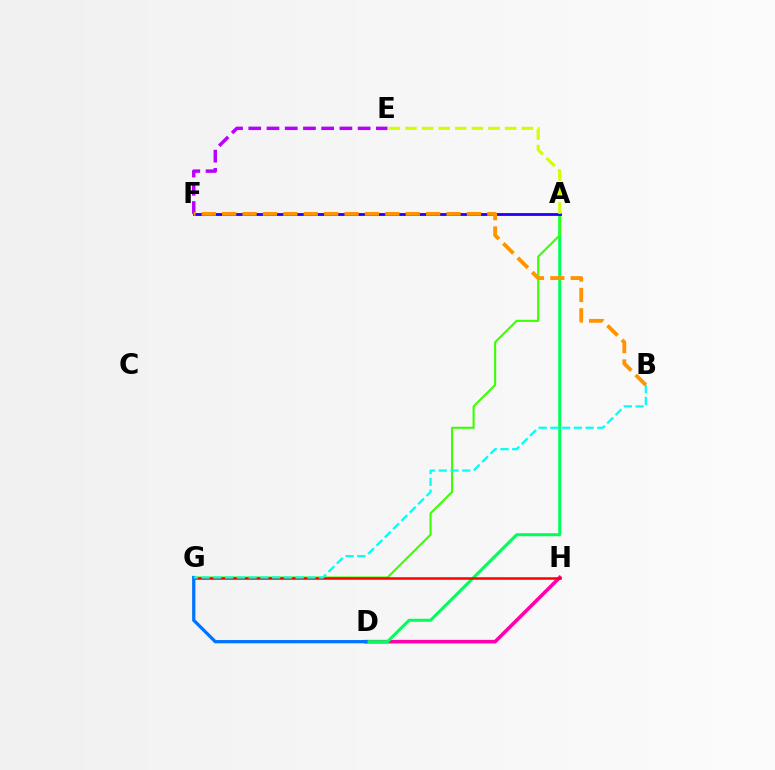{('D', 'H'): [{'color': '#ff00ac', 'line_style': 'solid', 'thickness': 2.59}], ('A', 'D'): [{'color': '#00ff5c', 'line_style': 'solid', 'thickness': 2.17}], ('A', 'G'): [{'color': '#3dff00', 'line_style': 'solid', 'thickness': 1.51}], ('G', 'H'): [{'color': '#ff0000', 'line_style': 'solid', 'thickness': 1.8}], ('A', 'F'): [{'color': '#2500ff', 'line_style': 'solid', 'thickness': 2.03}], ('A', 'E'): [{'color': '#d1ff00', 'line_style': 'dashed', 'thickness': 2.26}], ('E', 'F'): [{'color': '#b900ff', 'line_style': 'dashed', 'thickness': 2.48}], ('D', 'G'): [{'color': '#0074ff', 'line_style': 'solid', 'thickness': 2.34}], ('B', 'G'): [{'color': '#00fff6', 'line_style': 'dashed', 'thickness': 1.6}], ('B', 'F'): [{'color': '#ff9400', 'line_style': 'dashed', 'thickness': 2.77}]}